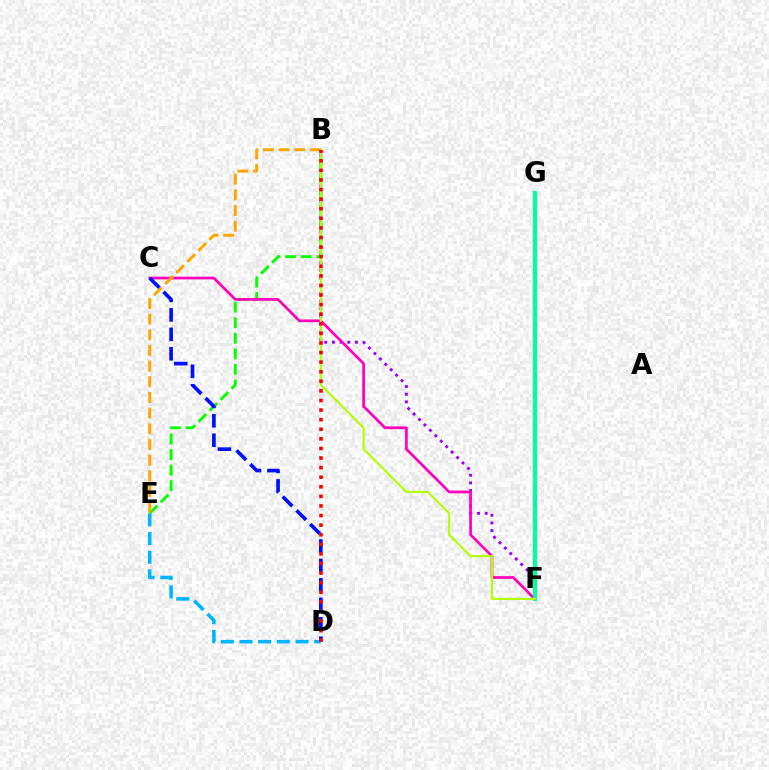{('B', 'F'): [{'color': '#9b00ff', 'line_style': 'dotted', 'thickness': 2.09}, {'color': '#b3ff00', 'line_style': 'solid', 'thickness': 1.55}], ('B', 'E'): [{'color': '#08ff00', 'line_style': 'dashed', 'thickness': 2.11}, {'color': '#ffa500', 'line_style': 'dashed', 'thickness': 2.13}], ('C', 'F'): [{'color': '#ff00bd', 'line_style': 'solid', 'thickness': 1.95}], ('F', 'G'): [{'color': '#00ff9d', 'line_style': 'solid', 'thickness': 2.95}], ('D', 'E'): [{'color': '#00b5ff', 'line_style': 'dashed', 'thickness': 2.54}], ('C', 'D'): [{'color': '#0010ff', 'line_style': 'dashed', 'thickness': 2.64}], ('B', 'D'): [{'color': '#ff0000', 'line_style': 'dotted', 'thickness': 2.61}]}